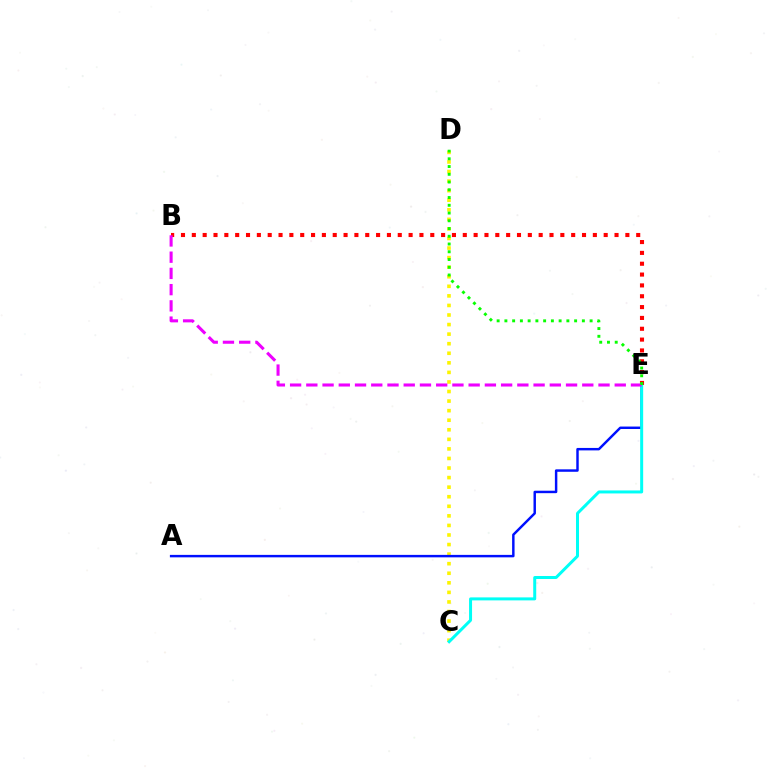{('C', 'D'): [{'color': '#fcf500', 'line_style': 'dotted', 'thickness': 2.6}], ('B', 'E'): [{'color': '#ff0000', 'line_style': 'dotted', 'thickness': 2.94}, {'color': '#ee00ff', 'line_style': 'dashed', 'thickness': 2.21}], ('A', 'E'): [{'color': '#0010ff', 'line_style': 'solid', 'thickness': 1.77}], ('C', 'E'): [{'color': '#00fff6', 'line_style': 'solid', 'thickness': 2.16}], ('D', 'E'): [{'color': '#08ff00', 'line_style': 'dotted', 'thickness': 2.11}]}